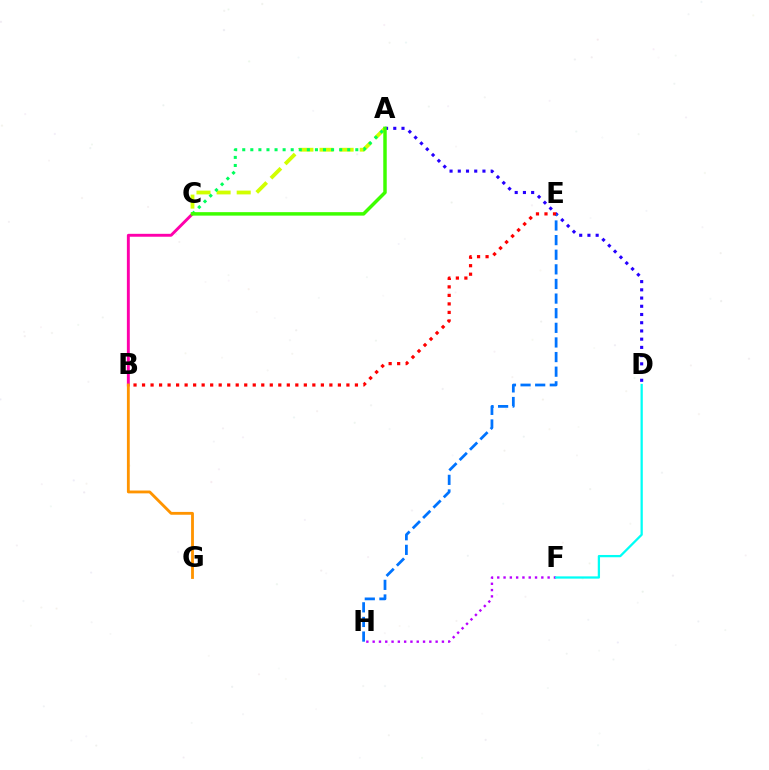{('F', 'H'): [{'color': '#b900ff', 'line_style': 'dotted', 'thickness': 1.71}], ('A', 'D'): [{'color': '#2500ff', 'line_style': 'dotted', 'thickness': 2.23}], ('E', 'H'): [{'color': '#0074ff', 'line_style': 'dashed', 'thickness': 1.99}], ('A', 'C'): [{'color': '#d1ff00', 'line_style': 'dashed', 'thickness': 2.73}, {'color': '#00ff5c', 'line_style': 'dotted', 'thickness': 2.19}, {'color': '#3dff00', 'line_style': 'solid', 'thickness': 2.5}], ('B', 'C'): [{'color': '#ff00ac', 'line_style': 'solid', 'thickness': 2.09}], ('B', 'E'): [{'color': '#ff0000', 'line_style': 'dotted', 'thickness': 2.31}], ('B', 'G'): [{'color': '#ff9400', 'line_style': 'solid', 'thickness': 2.04}], ('D', 'F'): [{'color': '#00fff6', 'line_style': 'solid', 'thickness': 1.63}]}